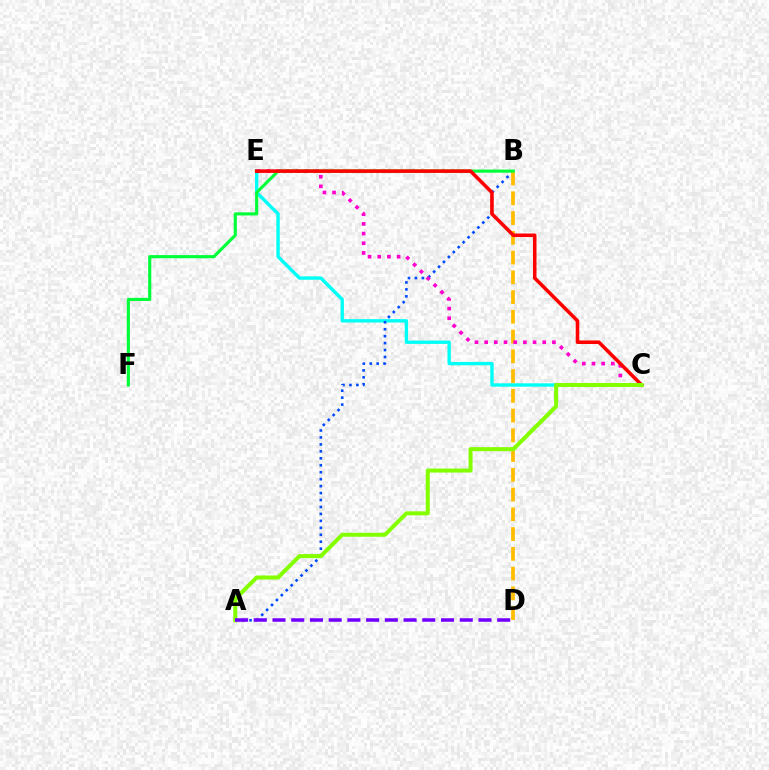{('C', 'E'): [{'color': '#00fff6', 'line_style': 'solid', 'thickness': 2.43}, {'color': '#ff00cf', 'line_style': 'dotted', 'thickness': 2.63}, {'color': '#ff0000', 'line_style': 'solid', 'thickness': 2.57}], ('A', 'B'): [{'color': '#004bff', 'line_style': 'dotted', 'thickness': 1.89}], ('B', 'D'): [{'color': '#ffbd00', 'line_style': 'dashed', 'thickness': 2.68}], ('B', 'F'): [{'color': '#00ff39', 'line_style': 'solid', 'thickness': 2.26}], ('A', 'C'): [{'color': '#84ff00', 'line_style': 'solid', 'thickness': 2.9}], ('A', 'D'): [{'color': '#7200ff', 'line_style': 'dashed', 'thickness': 2.54}]}